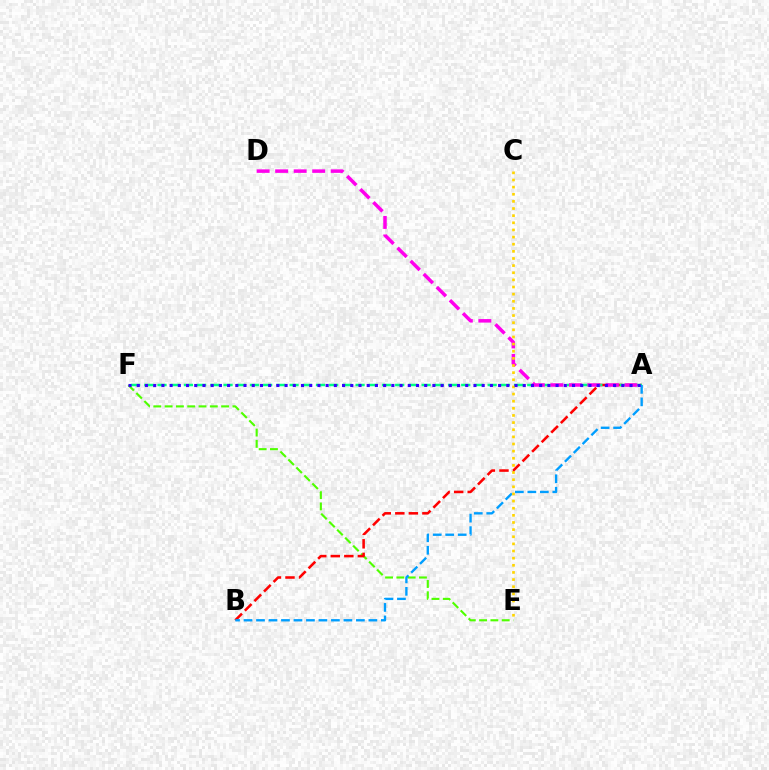{('E', 'F'): [{'color': '#4fff00', 'line_style': 'dashed', 'thickness': 1.53}], ('A', 'B'): [{'color': '#ff0000', 'line_style': 'dashed', 'thickness': 1.84}, {'color': '#009eff', 'line_style': 'dashed', 'thickness': 1.7}], ('A', 'F'): [{'color': '#00ff86', 'line_style': 'dashed', 'thickness': 1.79}, {'color': '#3700ff', 'line_style': 'dotted', 'thickness': 2.23}], ('A', 'D'): [{'color': '#ff00ed', 'line_style': 'dashed', 'thickness': 2.52}], ('C', 'E'): [{'color': '#ffd500', 'line_style': 'dotted', 'thickness': 1.94}]}